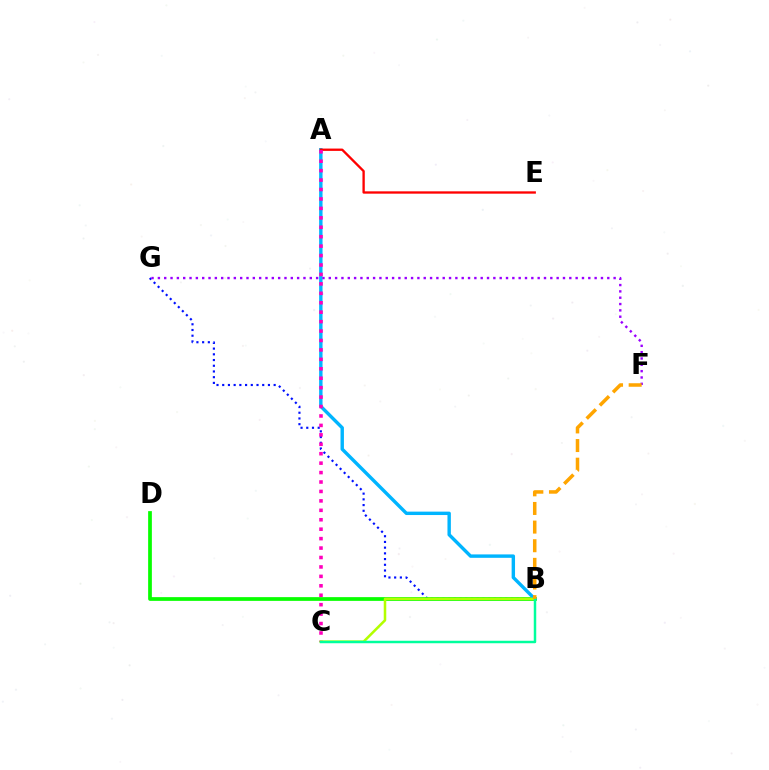{('B', 'G'): [{'color': '#0010ff', 'line_style': 'dotted', 'thickness': 1.55}], ('B', 'D'): [{'color': '#08ff00', 'line_style': 'solid', 'thickness': 2.68}], ('A', 'B'): [{'color': '#00b5ff', 'line_style': 'solid', 'thickness': 2.45}], ('A', 'E'): [{'color': '#ff0000', 'line_style': 'solid', 'thickness': 1.68}], ('A', 'C'): [{'color': '#ff00bd', 'line_style': 'dotted', 'thickness': 2.56}], ('F', 'G'): [{'color': '#9b00ff', 'line_style': 'dotted', 'thickness': 1.72}], ('B', 'C'): [{'color': '#b3ff00', 'line_style': 'solid', 'thickness': 1.83}, {'color': '#00ff9d', 'line_style': 'solid', 'thickness': 1.78}], ('B', 'F'): [{'color': '#ffa500', 'line_style': 'dashed', 'thickness': 2.53}]}